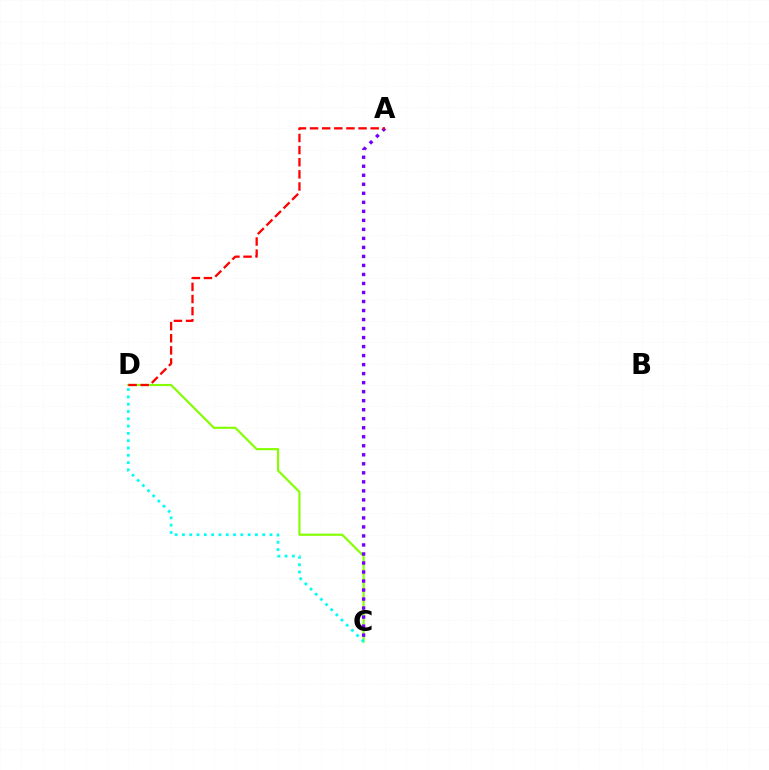{('C', 'D'): [{'color': '#84ff00', 'line_style': 'solid', 'thickness': 1.55}, {'color': '#00fff6', 'line_style': 'dotted', 'thickness': 1.98}], ('A', 'C'): [{'color': '#7200ff', 'line_style': 'dotted', 'thickness': 2.45}], ('A', 'D'): [{'color': '#ff0000', 'line_style': 'dashed', 'thickness': 1.65}]}